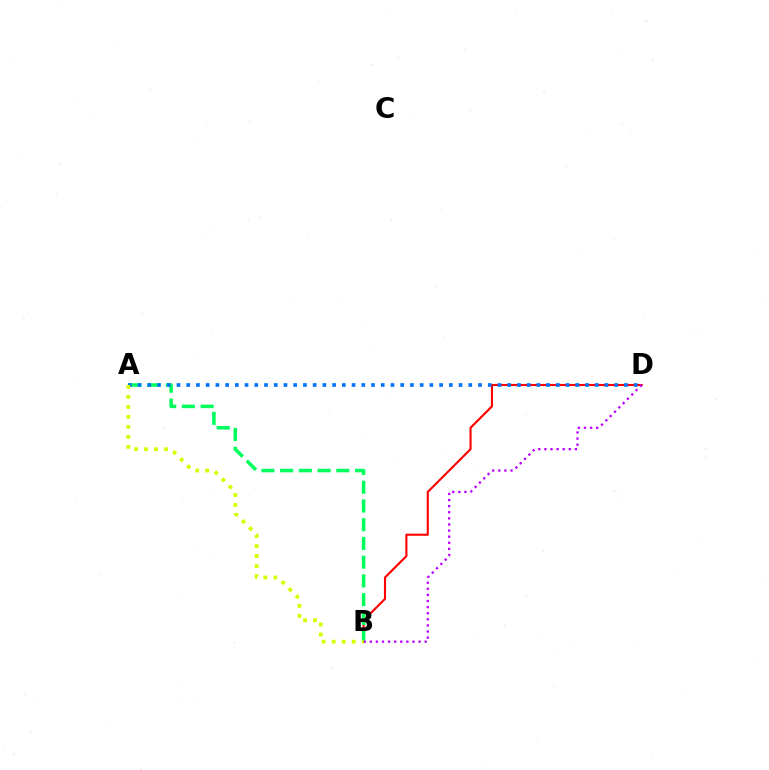{('B', 'D'): [{'color': '#ff0000', 'line_style': 'solid', 'thickness': 1.52}, {'color': '#b900ff', 'line_style': 'dotted', 'thickness': 1.66}], ('A', 'B'): [{'color': '#00ff5c', 'line_style': 'dashed', 'thickness': 2.54}, {'color': '#d1ff00', 'line_style': 'dotted', 'thickness': 2.72}], ('A', 'D'): [{'color': '#0074ff', 'line_style': 'dotted', 'thickness': 2.64}]}